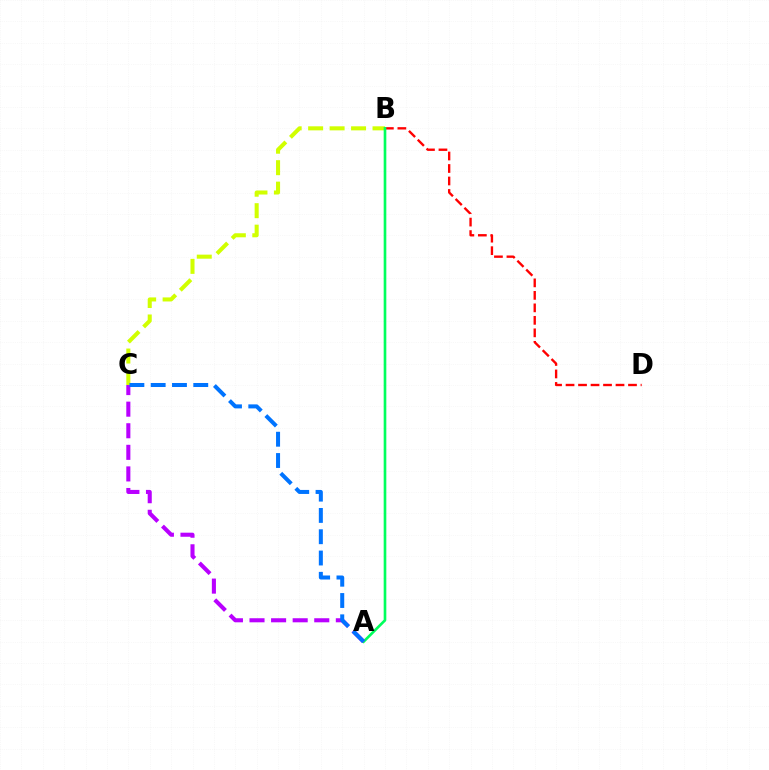{('B', 'C'): [{'color': '#d1ff00', 'line_style': 'dashed', 'thickness': 2.92}], ('B', 'D'): [{'color': '#ff0000', 'line_style': 'dashed', 'thickness': 1.7}], ('A', 'B'): [{'color': '#00ff5c', 'line_style': 'solid', 'thickness': 1.91}], ('A', 'C'): [{'color': '#b900ff', 'line_style': 'dashed', 'thickness': 2.93}, {'color': '#0074ff', 'line_style': 'dashed', 'thickness': 2.89}]}